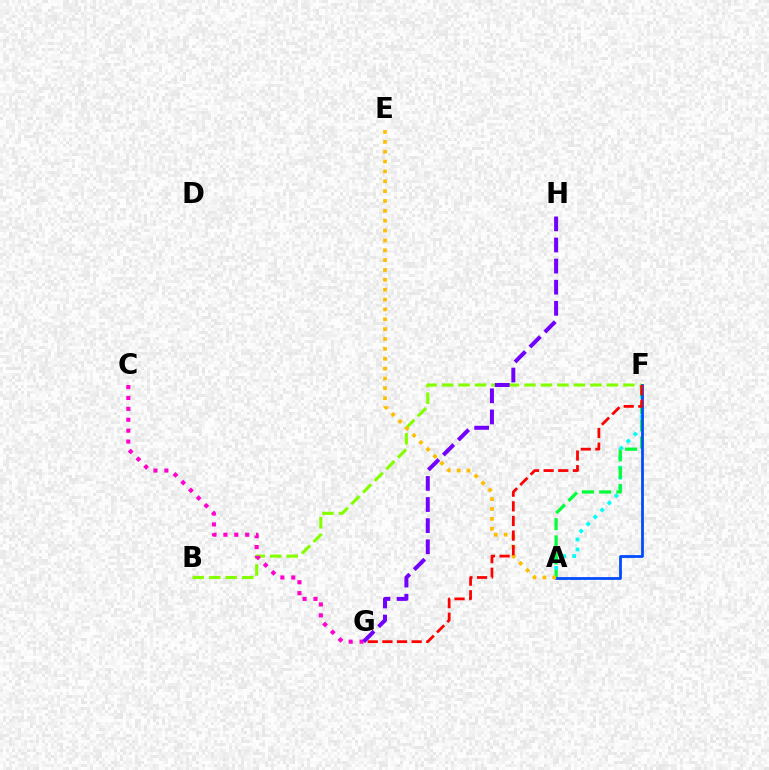{('A', 'F'): [{'color': '#00fff6', 'line_style': 'dotted', 'thickness': 2.7}, {'color': '#00ff39', 'line_style': 'dashed', 'thickness': 2.33}, {'color': '#004bff', 'line_style': 'solid', 'thickness': 2.0}], ('B', 'F'): [{'color': '#84ff00', 'line_style': 'dashed', 'thickness': 2.24}], ('C', 'G'): [{'color': '#ff00cf', 'line_style': 'dotted', 'thickness': 2.96}], ('A', 'E'): [{'color': '#ffbd00', 'line_style': 'dotted', 'thickness': 2.68}], ('G', 'H'): [{'color': '#7200ff', 'line_style': 'dashed', 'thickness': 2.87}], ('F', 'G'): [{'color': '#ff0000', 'line_style': 'dashed', 'thickness': 1.99}]}